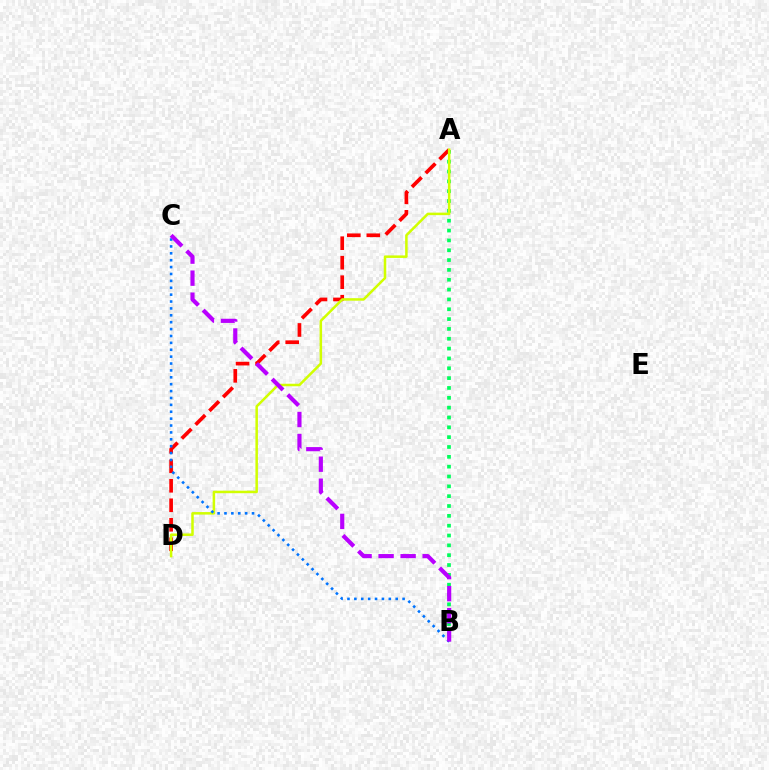{('A', 'B'): [{'color': '#00ff5c', 'line_style': 'dotted', 'thickness': 2.67}], ('A', 'D'): [{'color': '#ff0000', 'line_style': 'dashed', 'thickness': 2.65}, {'color': '#d1ff00', 'line_style': 'solid', 'thickness': 1.81}], ('B', 'C'): [{'color': '#0074ff', 'line_style': 'dotted', 'thickness': 1.87}, {'color': '#b900ff', 'line_style': 'dashed', 'thickness': 2.99}]}